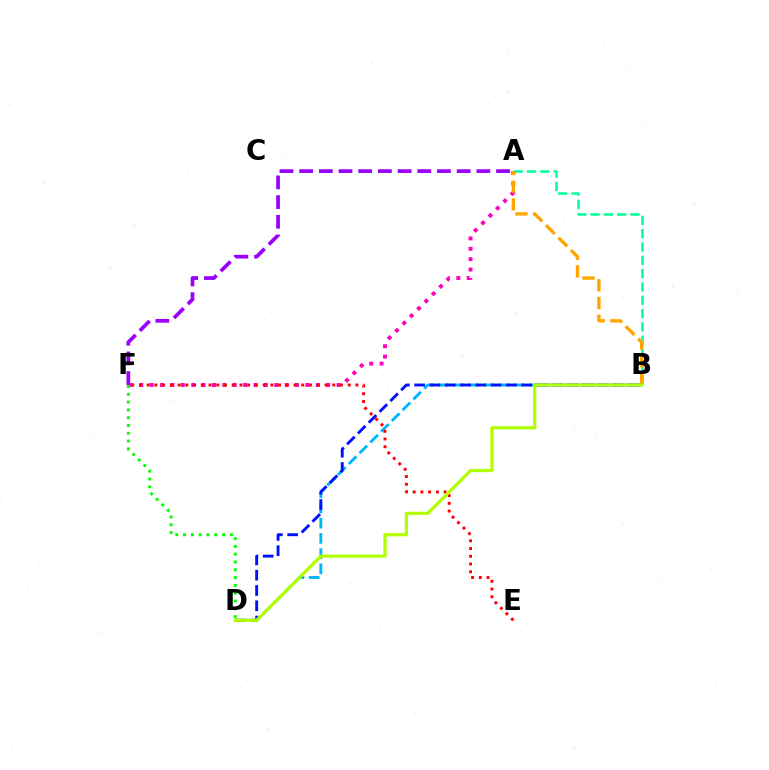{('A', 'F'): [{'color': '#ff00bd', 'line_style': 'dotted', 'thickness': 2.82}, {'color': '#9b00ff', 'line_style': 'dashed', 'thickness': 2.67}], ('A', 'B'): [{'color': '#00ff9d', 'line_style': 'dashed', 'thickness': 1.81}, {'color': '#ffa500', 'line_style': 'dashed', 'thickness': 2.4}], ('B', 'D'): [{'color': '#00b5ff', 'line_style': 'dashed', 'thickness': 2.07}, {'color': '#0010ff', 'line_style': 'dashed', 'thickness': 2.08}, {'color': '#b3ff00', 'line_style': 'solid', 'thickness': 2.33}], ('E', 'F'): [{'color': '#ff0000', 'line_style': 'dotted', 'thickness': 2.1}], ('D', 'F'): [{'color': '#08ff00', 'line_style': 'dotted', 'thickness': 2.12}]}